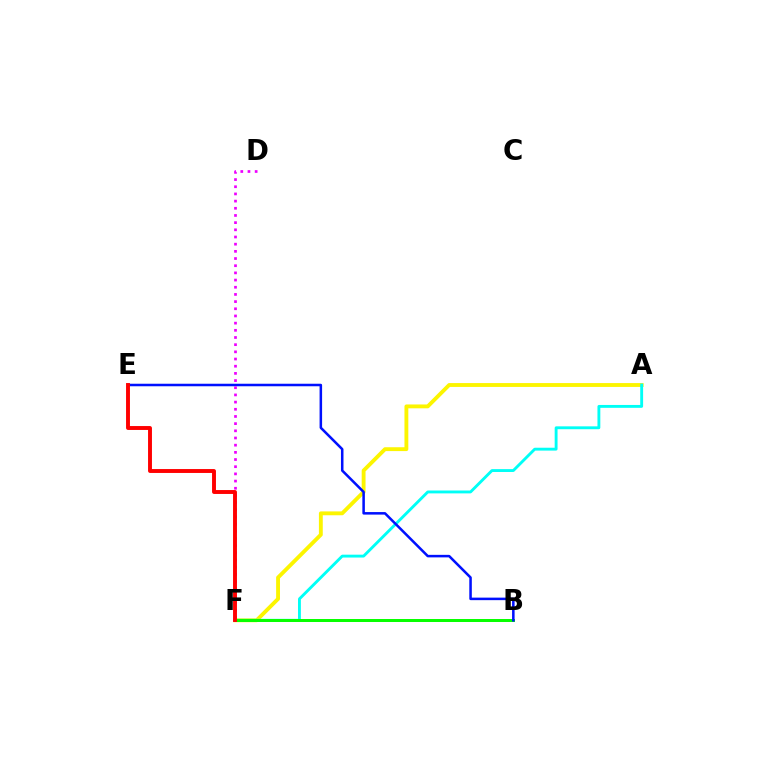{('A', 'F'): [{'color': '#fcf500', 'line_style': 'solid', 'thickness': 2.78}, {'color': '#00fff6', 'line_style': 'solid', 'thickness': 2.07}], ('B', 'F'): [{'color': '#08ff00', 'line_style': 'solid', 'thickness': 2.16}], ('B', 'E'): [{'color': '#0010ff', 'line_style': 'solid', 'thickness': 1.82}], ('D', 'F'): [{'color': '#ee00ff', 'line_style': 'dotted', 'thickness': 1.95}], ('E', 'F'): [{'color': '#ff0000', 'line_style': 'solid', 'thickness': 2.82}]}